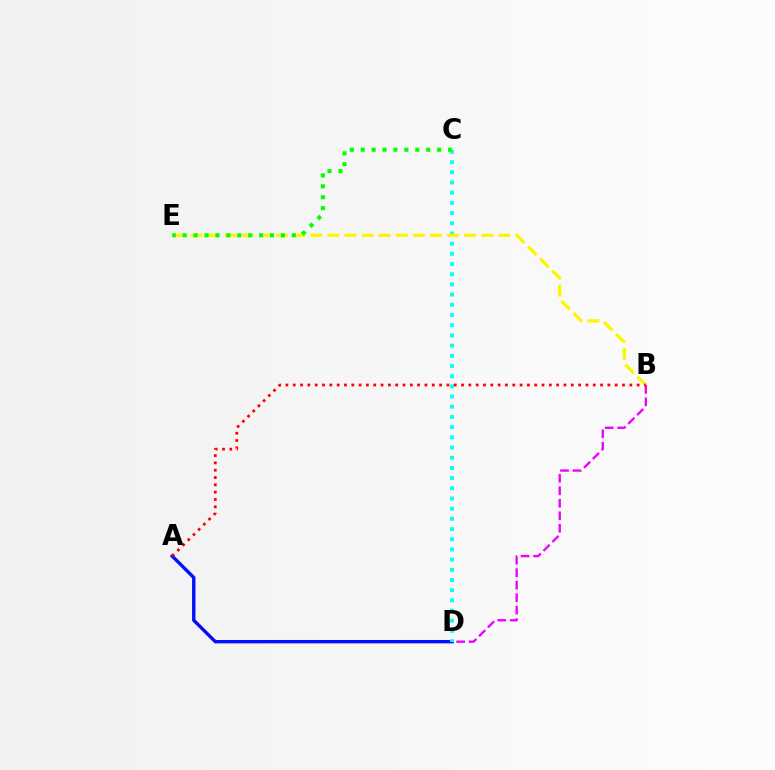{('A', 'D'): [{'color': '#0010ff', 'line_style': 'solid', 'thickness': 2.43}], ('B', 'D'): [{'color': '#ee00ff', 'line_style': 'dashed', 'thickness': 1.7}], ('C', 'D'): [{'color': '#00fff6', 'line_style': 'dotted', 'thickness': 2.77}], ('B', 'E'): [{'color': '#fcf500', 'line_style': 'dashed', 'thickness': 2.32}], ('A', 'B'): [{'color': '#ff0000', 'line_style': 'dotted', 'thickness': 1.99}], ('C', 'E'): [{'color': '#08ff00', 'line_style': 'dotted', 'thickness': 2.97}]}